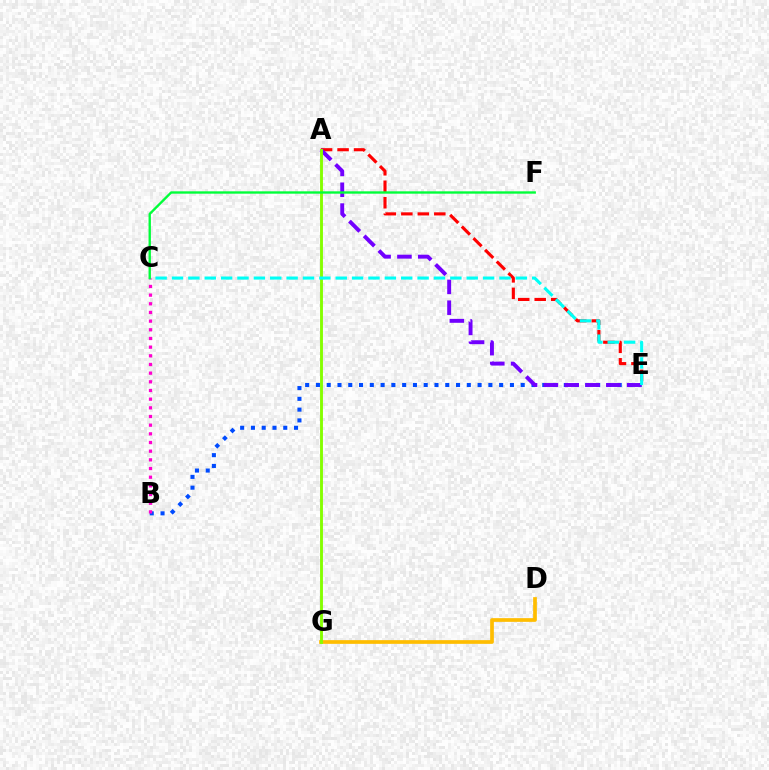{('B', 'E'): [{'color': '#004bff', 'line_style': 'dotted', 'thickness': 2.93}], ('A', 'E'): [{'color': '#ff0000', 'line_style': 'dashed', 'thickness': 2.24}, {'color': '#7200ff', 'line_style': 'dashed', 'thickness': 2.83}], ('D', 'G'): [{'color': '#ffbd00', 'line_style': 'solid', 'thickness': 2.67}], ('A', 'G'): [{'color': '#84ff00', 'line_style': 'solid', 'thickness': 2.08}], ('B', 'C'): [{'color': '#ff00cf', 'line_style': 'dotted', 'thickness': 2.36}], ('C', 'E'): [{'color': '#00fff6', 'line_style': 'dashed', 'thickness': 2.22}], ('C', 'F'): [{'color': '#00ff39', 'line_style': 'solid', 'thickness': 1.7}]}